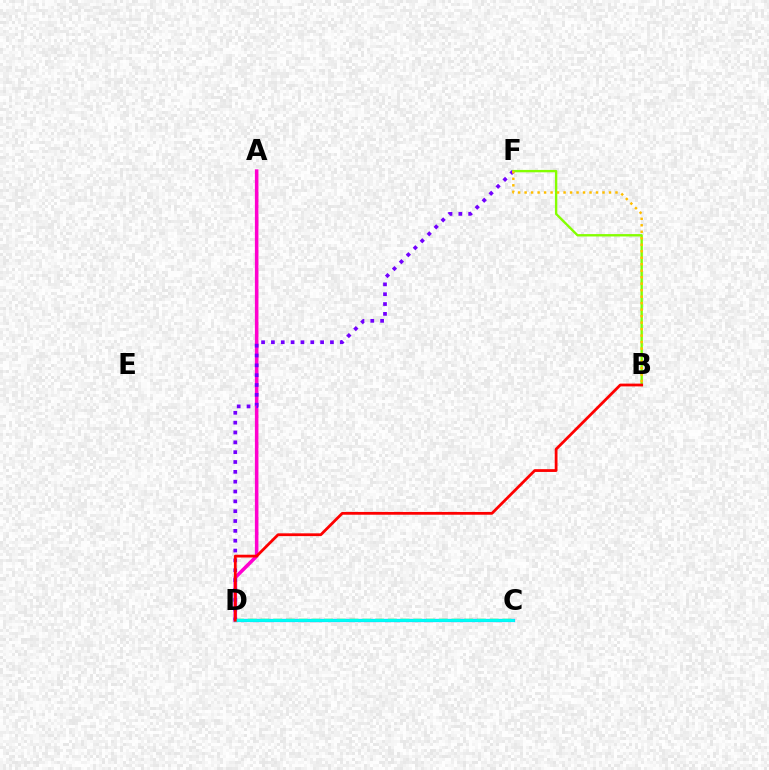{('C', 'D'): [{'color': '#004bff', 'line_style': 'solid', 'thickness': 2.29}, {'color': '#00ff39', 'line_style': 'dashed', 'thickness': 1.73}, {'color': '#00fff6', 'line_style': 'solid', 'thickness': 2.08}], ('A', 'D'): [{'color': '#ff00cf', 'line_style': 'solid', 'thickness': 2.56}], ('D', 'F'): [{'color': '#7200ff', 'line_style': 'dotted', 'thickness': 2.67}], ('B', 'F'): [{'color': '#84ff00', 'line_style': 'solid', 'thickness': 1.71}, {'color': '#ffbd00', 'line_style': 'dotted', 'thickness': 1.76}], ('B', 'D'): [{'color': '#ff0000', 'line_style': 'solid', 'thickness': 2.0}]}